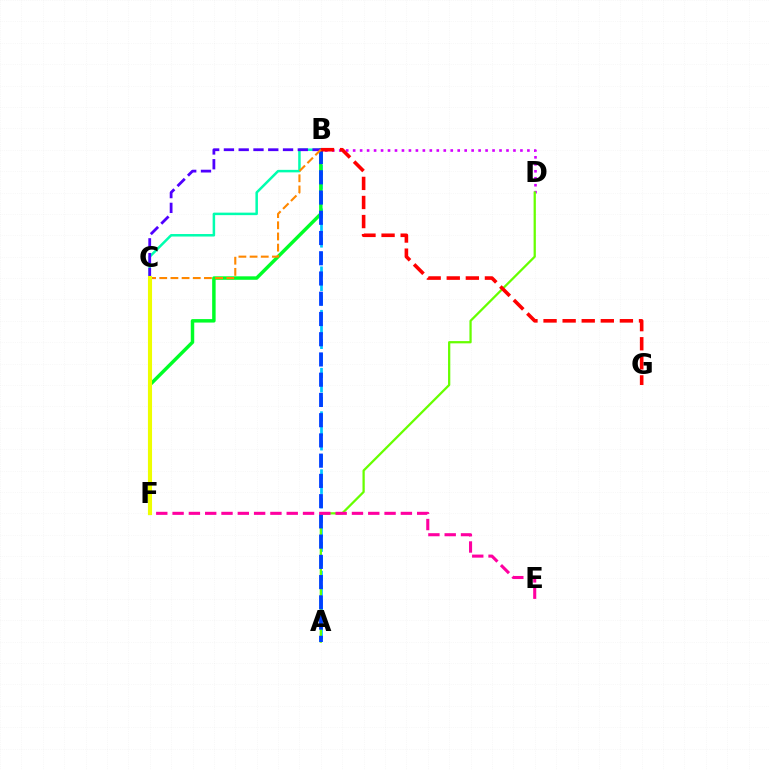{('A', 'B'): [{'color': '#00c7ff', 'line_style': 'dashed', 'thickness': 1.97}, {'color': '#003fff', 'line_style': 'dashed', 'thickness': 2.75}], ('B', 'F'): [{'color': '#00ff27', 'line_style': 'solid', 'thickness': 2.5}], ('B', 'C'): [{'color': '#00ffaf', 'line_style': 'solid', 'thickness': 1.8}, {'color': '#4f00ff', 'line_style': 'dashed', 'thickness': 2.01}, {'color': '#ff8800', 'line_style': 'dashed', 'thickness': 1.52}], ('B', 'D'): [{'color': '#d600ff', 'line_style': 'dotted', 'thickness': 1.89}], ('A', 'D'): [{'color': '#66ff00', 'line_style': 'solid', 'thickness': 1.63}], ('B', 'G'): [{'color': '#ff0000', 'line_style': 'dashed', 'thickness': 2.59}], ('E', 'F'): [{'color': '#ff00a0', 'line_style': 'dashed', 'thickness': 2.22}], ('C', 'F'): [{'color': '#eeff00', 'line_style': 'solid', 'thickness': 2.95}]}